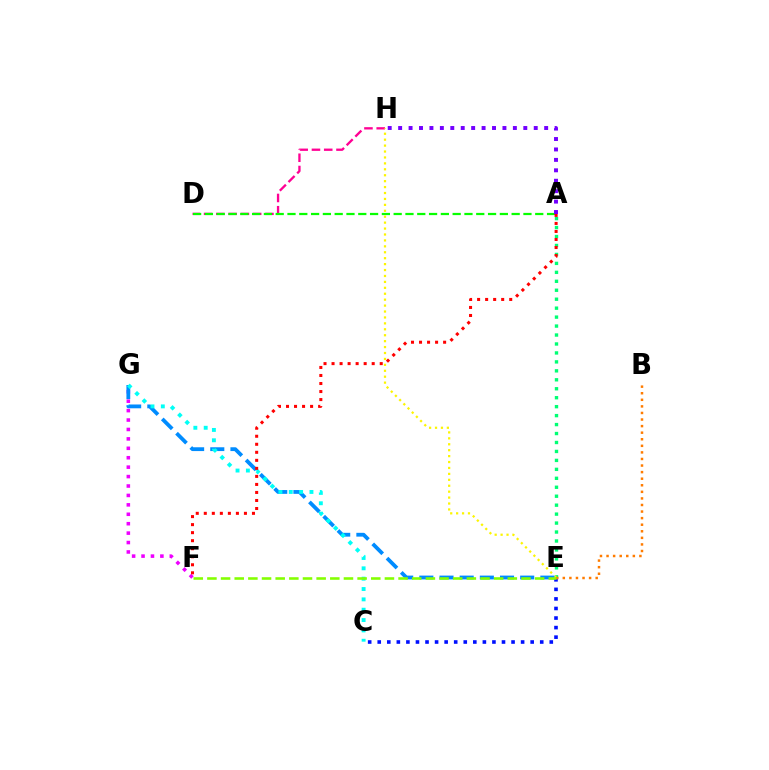{('A', 'E'): [{'color': '#00ff74', 'line_style': 'dotted', 'thickness': 2.43}], ('C', 'E'): [{'color': '#0010ff', 'line_style': 'dotted', 'thickness': 2.6}], ('F', 'G'): [{'color': '#ee00ff', 'line_style': 'dotted', 'thickness': 2.56}], ('D', 'H'): [{'color': '#ff0094', 'line_style': 'dashed', 'thickness': 1.67}], ('A', 'D'): [{'color': '#08ff00', 'line_style': 'dashed', 'thickness': 1.6}], ('E', 'H'): [{'color': '#fcf500', 'line_style': 'dotted', 'thickness': 1.61}], ('B', 'E'): [{'color': '#ff7c00', 'line_style': 'dotted', 'thickness': 1.79}], ('E', 'G'): [{'color': '#008cff', 'line_style': 'dashed', 'thickness': 2.74}], ('C', 'G'): [{'color': '#00fff6', 'line_style': 'dotted', 'thickness': 2.81}], ('E', 'F'): [{'color': '#84ff00', 'line_style': 'dashed', 'thickness': 1.85}], ('A', 'F'): [{'color': '#ff0000', 'line_style': 'dotted', 'thickness': 2.18}], ('A', 'H'): [{'color': '#7200ff', 'line_style': 'dotted', 'thickness': 2.83}]}